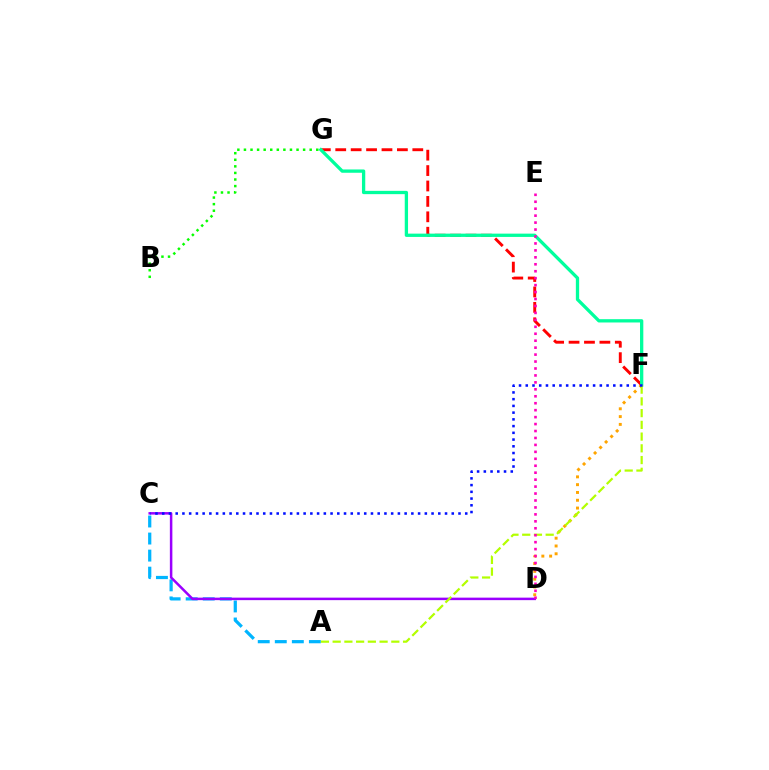{('F', 'G'): [{'color': '#ff0000', 'line_style': 'dashed', 'thickness': 2.09}, {'color': '#00ff9d', 'line_style': 'solid', 'thickness': 2.37}], ('A', 'C'): [{'color': '#00b5ff', 'line_style': 'dashed', 'thickness': 2.32}], ('C', 'D'): [{'color': '#9b00ff', 'line_style': 'solid', 'thickness': 1.8}], ('B', 'G'): [{'color': '#08ff00', 'line_style': 'dotted', 'thickness': 1.79}], ('D', 'F'): [{'color': '#ffa500', 'line_style': 'dotted', 'thickness': 2.12}], ('A', 'F'): [{'color': '#b3ff00', 'line_style': 'dashed', 'thickness': 1.59}], ('D', 'E'): [{'color': '#ff00bd', 'line_style': 'dotted', 'thickness': 1.89}], ('C', 'F'): [{'color': '#0010ff', 'line_style': 'dotted', 'thickness': 1.83}]}